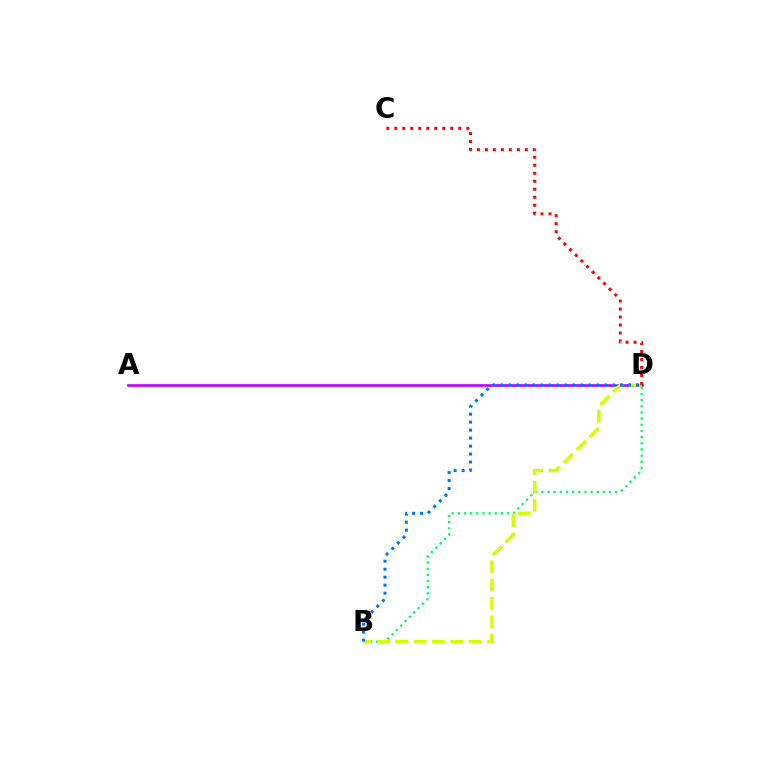{('A', 'D'): [{'color': '#b900ff', 'line_style': 'solid', 'thickness': 1.89}], ('B', 'D'): [{'color': '#00ff5c', 'line_style': 'dotted', 'thickness': 1.67}, {'color': '#d1ff00', 'line_style': 'dashed', 'thickness': 2.49}, {'color': '#0074ff', 'line_style': 'dotted', 'thickness': 2.17}], ('C', 'D'): [{'color': '#ff0000', 'line_style': 'dotted', 'thickness': 2.17}]}